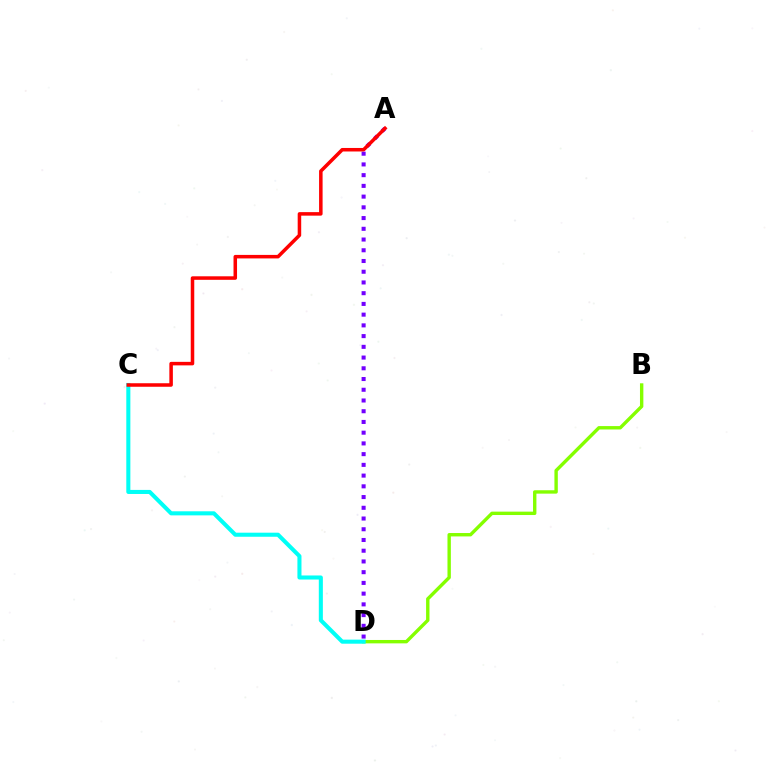{('A', 'D'): [{'color': '#7200ff', 'line_style': 'dotted', 'thickness': 2.92}], ('B', 'D'): [{'color': '#84ff00', 'line_style': 'solid', 'thickness': 2.44}], ('C', 'D'): [{'color': '#00fff6', 'line_style': 'solid', 'thickness': 2.92}], ('A', 'C'): [{'color': '#ff0000', 'line_style': 'solid', 'thickness': 2.53}]}